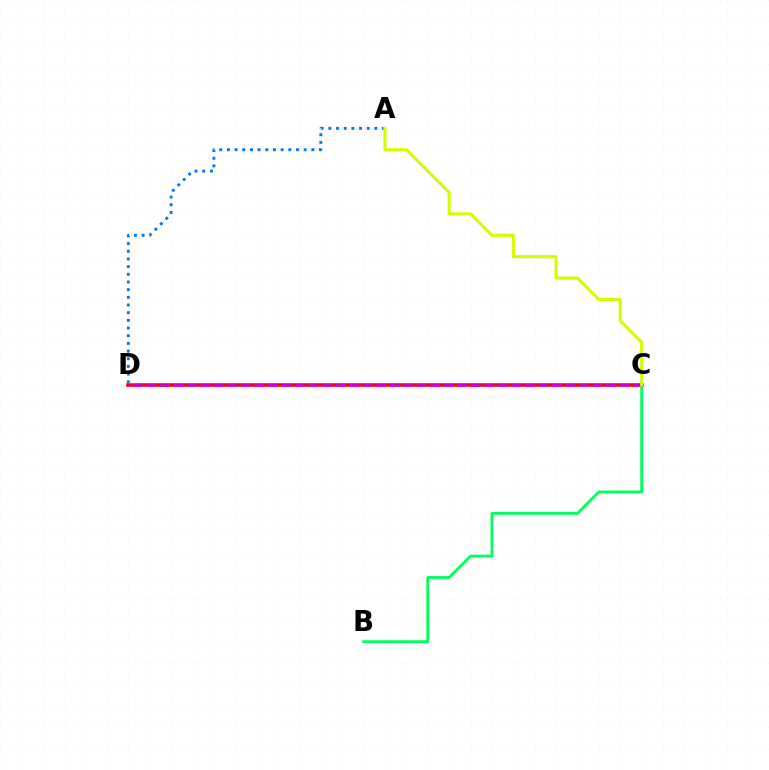{('C', 'D'): [{'color': '#ff0000', 'line_style': 'solid', 'thickness': 2.56}, {'color': '#b900ff', 'line_style': 'dashed', 'thickness': 1.84}], ('B', 'C'): [{'color': '#00ff5c', 'line_style': 'solid', 'thickness': 2.05}], ('A', 'D'): [{'color': '#0074ff', 'line_style': 'dotted', 'thickness': 2.09}], ('A', 'C'): [{'color': '#d1ff00', 'line_style': 'solid', 'thickness': 2.26}]}